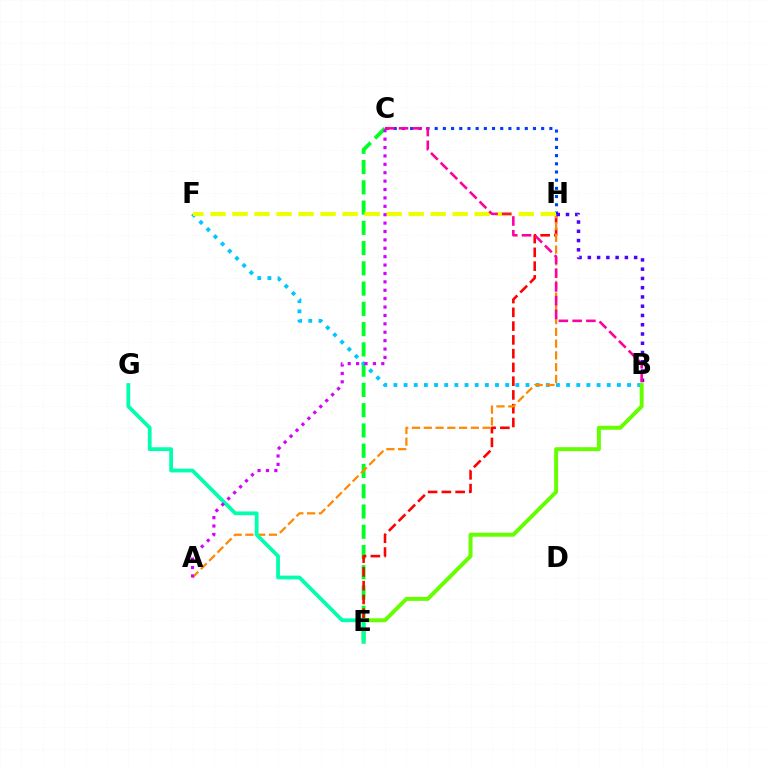{('C', 'H'): [{'color': '#003fff', 'line_style': 'dotted', 'thickness': 2.23}], ('C', 'E'): [{'color': '#00ff27', 'line_style': 'dashed', 'thickness': 2.75}], ('E', 'H'): [{'color': '#ff0000', 'line_style': 'dashed', 'thickness': 1.87}], ('B', 'F'): [{'color': '#00c7ff', 'line_style': 'dotted', 'thickness': 2.76}], ('A', 'H'): [{'color': '#ff8800', 'line_style': 'dashed', 'thickness': 1.6}], ('B', 'H'): [{'color': '#4f00ff', 'line_style': 'dotted', 'thickness': 2.52}], ('F', 'H'): [{'color': '#eeff00', 'line_style': 'dashed', 'thickness': 2.99}], ('B', 'E'): [{'color': '#66ff00', 'line_style': 'solid', 'thickness': 2.85}], ('B', 'C'): [{'color': '#ff00a0', 'line_style': 'dashed', 'thickness': 1.87}], ('E', 'G'): [{'color': '#00ffaf', 'line_style': 'solid', 'thickness': 2.72}], ('A', 'C'): [{'color': '#d600ff', 'line_style': 'dotted', 'thickness': 2.28}]}